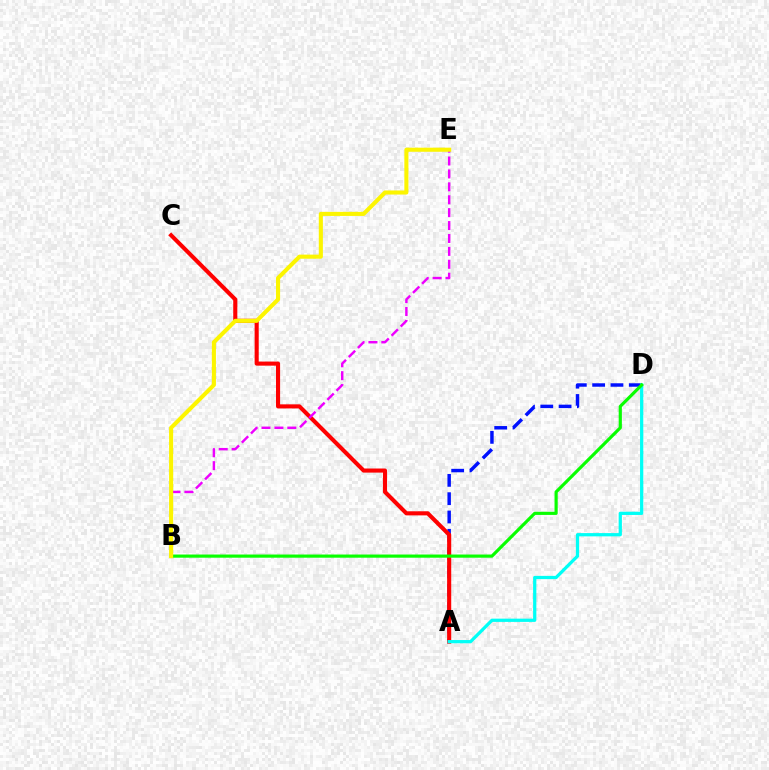{('A', 'D'): [{'color': '#0010ff', 'line_style': 'dashed', 'thickness': 2.49}, {'color': '#00fff6', 'line_style': 'solid', 'thickness': 2.34}], ('A', 'C'): [{'color': '#ff0000', 'line_style': 'solid', 'thickness': 2.95}], ('B', 'E'): [{'color': '#ee00ff', 'line_style': 'dashed', 'thickness': 1.75}, {'color': '#fcf500', 'line_style': 'solid', 'thickness': 2.95}], ('B', 'D'): [{'color': '#08ff00', 'line_style': 'solid', 'thickness': 2.28}]}